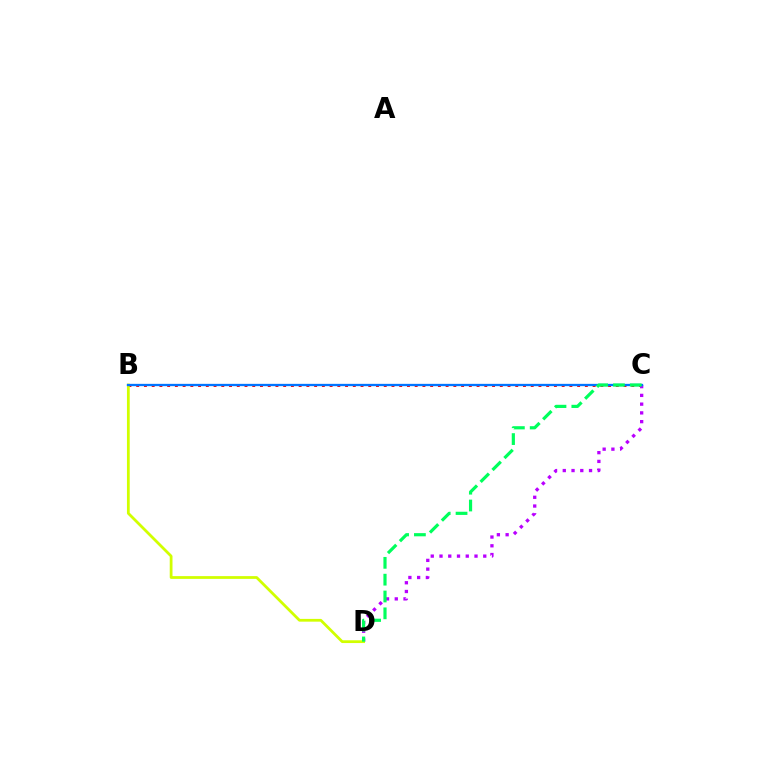{('B', 'C'): [{'color': '#ff0000', 'line_style': 'dotted', 'thickness': 2.1}, {'color': '#0074ff', 'line_style': 'solid', 'thickness': 1.66}], ('C', 'D'): [{'color': '#b900ff', 'line_style': 'dotted', 'thickness': 2.38}, {'color': '#00ff5c', 'line_style': 'dashed', 'thickness': 2.29}], ('B', 'D'): [{'color': '#d1ff00', 'line_style': 'solid', 'thickness': 1.99}]}